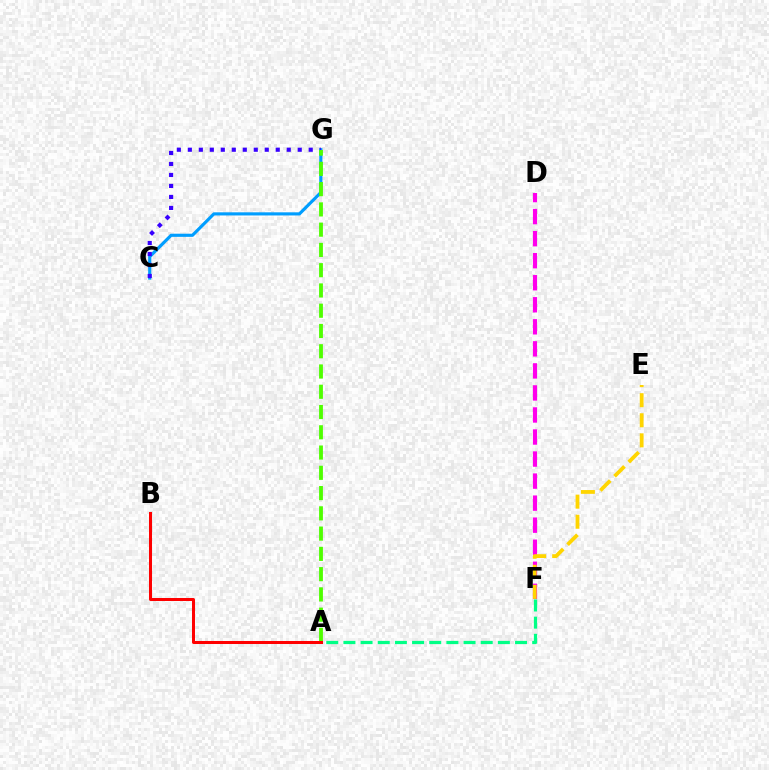{('D', 'F'): [{'color': '#ff00ed', 'line_style': 'dashed', 'thickness': 2.99}], ('C', 'G'): [{'color': '#009eff', 'line_style': 'solid', 'thickness': 2.27}, {'color': '#3700ff', 'line_style': 'dotted', 'thickness': 2.99}], ('E', 'F'): [{'color': '#ffd500', 'line_style': 'dashed', 'thickness': 2.73}], ('A', 'F'): [{'color': '#00ff86', 'line_style': 'dashed', 'thickness': 2.33}], ('A', 'G'): [{'color': '#4fff00', 'line_style': 'dashed', 'thickness': 2.75}], ('A', 'B'): [{'color': '#ff0000', 'line_style': 'solid', 'thickness': 2.17}]}